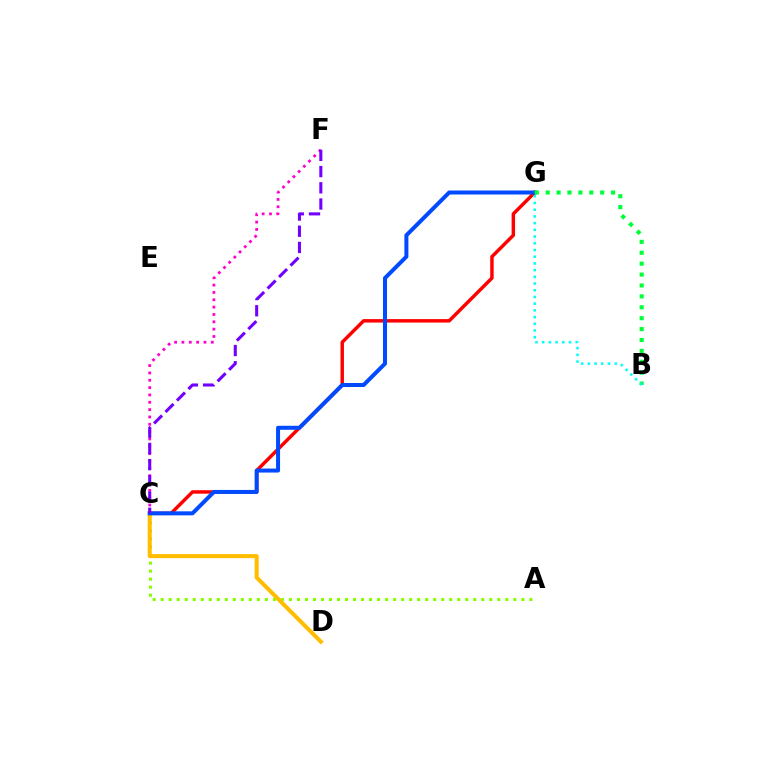{('A', 'C'): [{'color': '#84ff00', 'line_style': 'dotted', 'thickness': 2.18}], ('C', 'G'): [{'color': '#ff0000', 'line_style': 'solid', 'thickness': 2.49}, {'color': '#004bff', 'line_style': 'solid', 'thickness': 2.88}], ('C', 'D'): [{'color': '#ffbd00', 'line_style': 'solid', 'thickness': 2.93}], ('C', 'F'): [{'color': '#ff00cf', 'line_style': 'dotted', 'thickness': 1.99}, {'color': '#7200ff', 'line_style': 'dashed', 'thickness': 2.2}], ('B', 'G'): [{'color': '#00ff39', 'line_style': 'dotted', 'thickness': 2.96}, {'color': '#00fff6', 'line_style': 'dotted', 'thickness': 1.82}]}